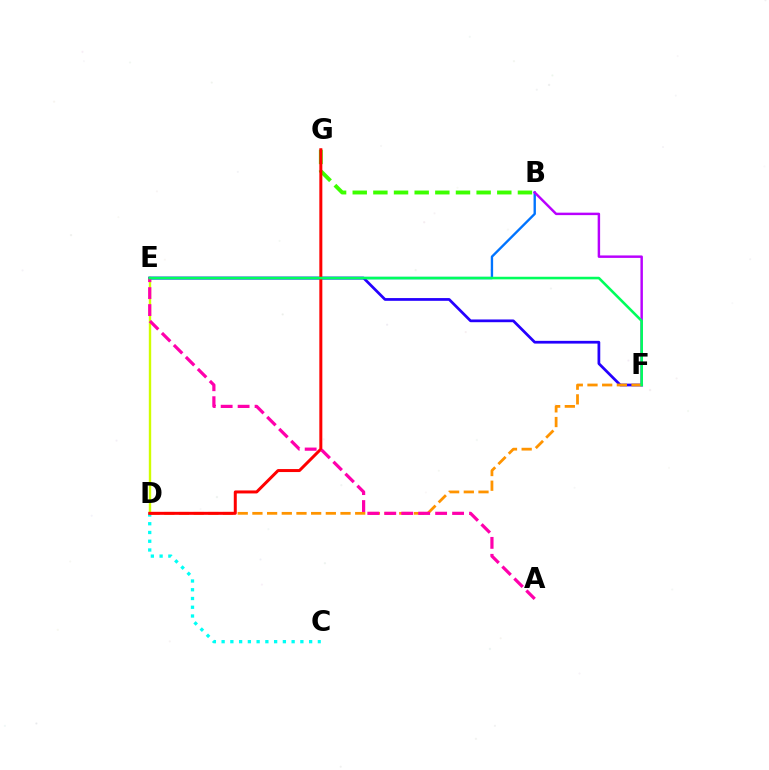{('B', 'G'): [{'color': '#3dff00', 'line_style': 'dashed', 'thickness': 2.81}], ('B', 'E'): [{'color': '#0074ff', 'line_style': 'solid', 'thickness': 1.7}], ('D', 'E'): [{'color': '#d1ff00', 'line_style': 'solid', 'thickness': 1.72}], ('B', 'F'): [{'color': '#b900ff', 'line_style': 'solid', 'thickness': 1.77}], ('E', 'F'): [{'color': '#2500ff', 'line_style': 'solid', 'thickness': 1.97}, {'color': '#00ff5c', 'line_style': 'solid', 'thickness': 1.86}], ('C', 'D'): [{'color': '#00fff6', 'line_style': 'dotted', 'thickness': 2.38}], ('D', 'F'): [{'color': '#ff9400', 'line_style': 'dashed', 'thickness': 1.99}], ('D', 'G'): [{'color': '#ff0000', 'line_style': 'solid', 'thickness': 2.16}], ('A', 'E'): [{'color': '#ff00ac', 'line_style': 'dashed', 'thickness': 2.3}]}